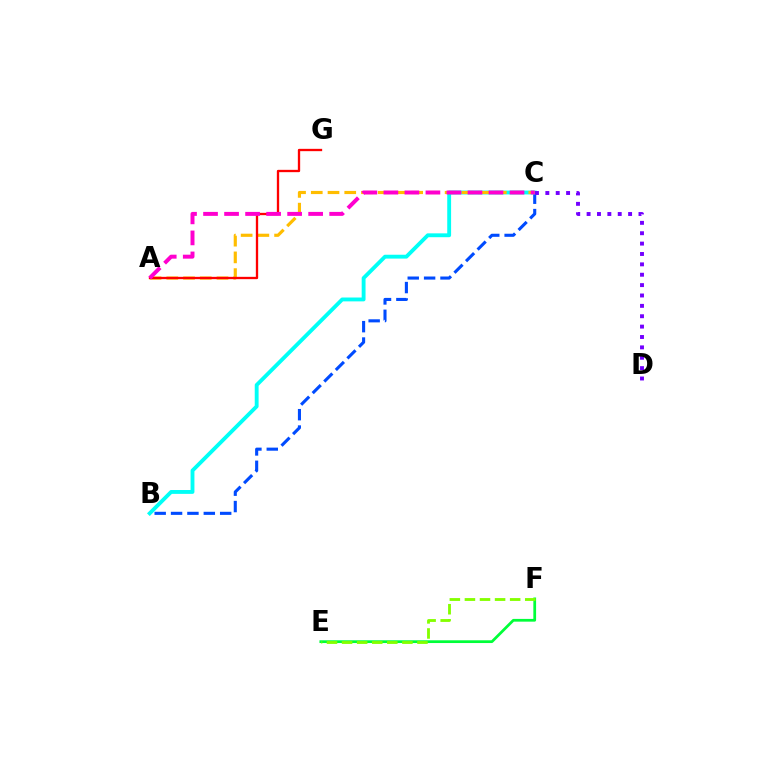{('B', 'C'): [{'color': '#004bff', 'line_style': 'dashed', 'thickness': 2.22}, {'color': '#00fff6', 'line_style': 'solid', 'thickness': 2.78}], ('A', 'C'): [{'color': '#ffbd00', 'line_style': 'dashed', 'thickness': 2.27}, {'color': '#ff00cf', 'line_style': 'dashed', 'thickness': 2.86}], ('A', 'G'): [{'color': '#ff0000', 'line_style': 'solid', 'thickness': 1.67}], ('E', 'F'): [{'color': '#00ff39', 'line_style': 'solid', 'thickness': 1.98}, {'color': '#84ff00', 'line_style': 'dashed', 'thickness': 2.05}], ('C', 'D'): [{'color': '#7200ff', 'line_style': 'dotted', 'thickness': 2.82}]}